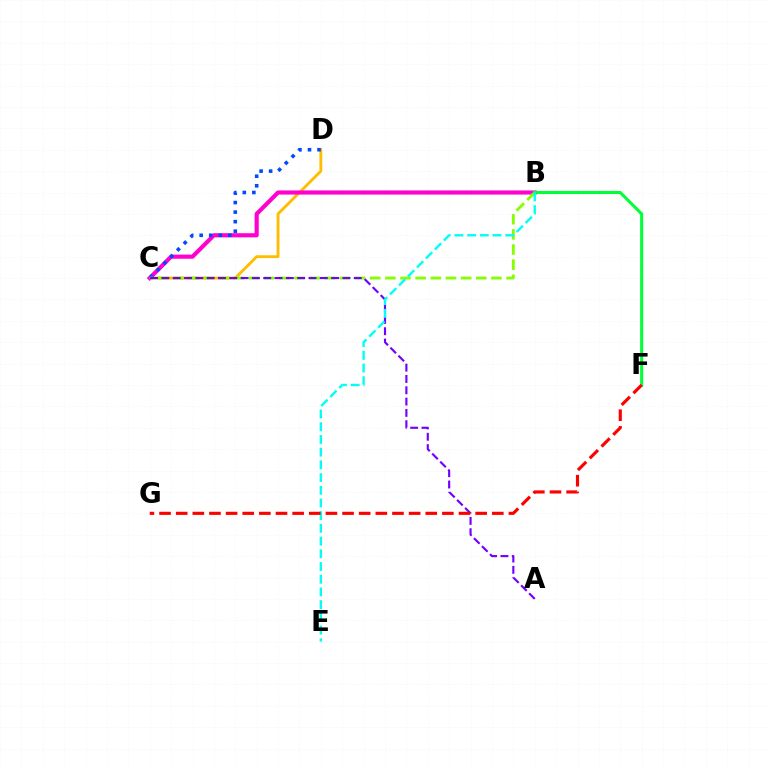{('C', 'D'): [{'color': '#ffbd00', 'line_style': 'solid', 'thickness': 2.07}, {'color': '#004bff', 'line_style': 'dotted', 'thickness': 2.59}], ('B', 'C'): [{'color': '#ff00cf', 'line_style': 'solid', 'thickness': 2.99}, {'color': '#84ff00', 'line_style': 'dashed', 'thickness': 2.06}], ('B', 'F'): [{'color': '#00ff39', 'line_style': 'solid', 'thickness': 2.2}], ('A', 'C'): [{'color': '#7200ff', 'line_style': 'dashed', 'thickness': 1.54}], ('B', 'E'): [{'color': '#00fff6', 'line_style': 'dashed', 'thickness': 1.73}], ('F', 'G'): [{'color': '#ff0000', 'line_style': 'dashed', 'thickness': 2.26}]}